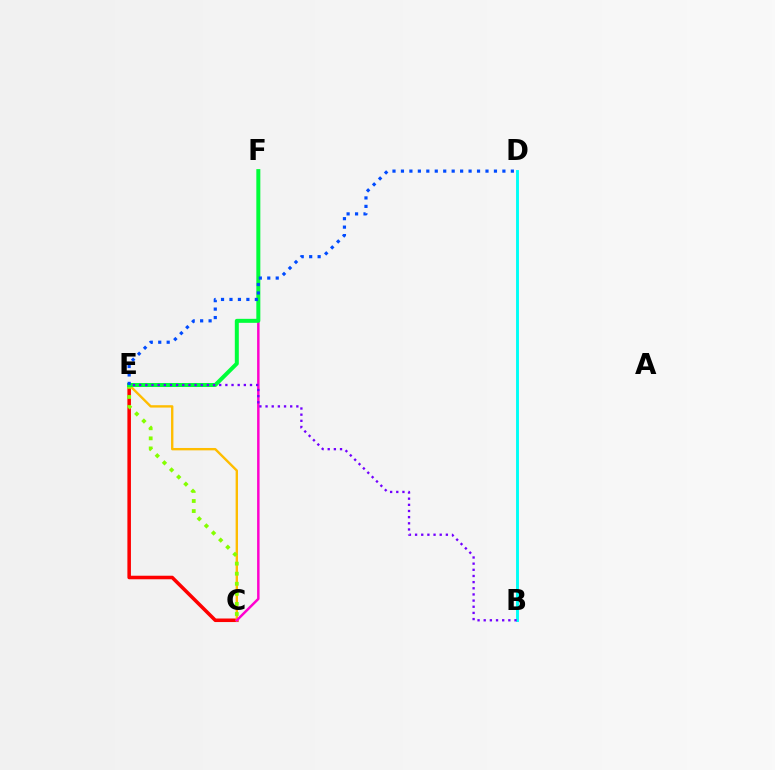{('C', 'E'): [{'color': '#ff0000', 'line_style': 'solid', 'thickness': 2.55}, {'color': '#ffbd00', 'line_style': 'solid', 'thickness': 1.71}, {'color': '#84ff00', 'line_style': 'dotted', 'thickness': 2.74}], ('C', 'F'): [{'color': '#ff00cf', 'line_style': 'solid', 'thickness': 1.78}], ('E', 'F'): [{'color': '#00ff39', 'line_style': 'solid', 'thickness': 2.88}], ('D', 'E'): [{'color': '#004bff', 'line_style': 'dotted', 'thickness': 2.3}], ('B', 'D'): [{'color': '#00fff6', 'line_style': 'solid', 'thickness': 2.09}], ('B', 'E'): [{'color': '#7200ff', 'line_style': 'dotted', 'thickness': 1.67}]}